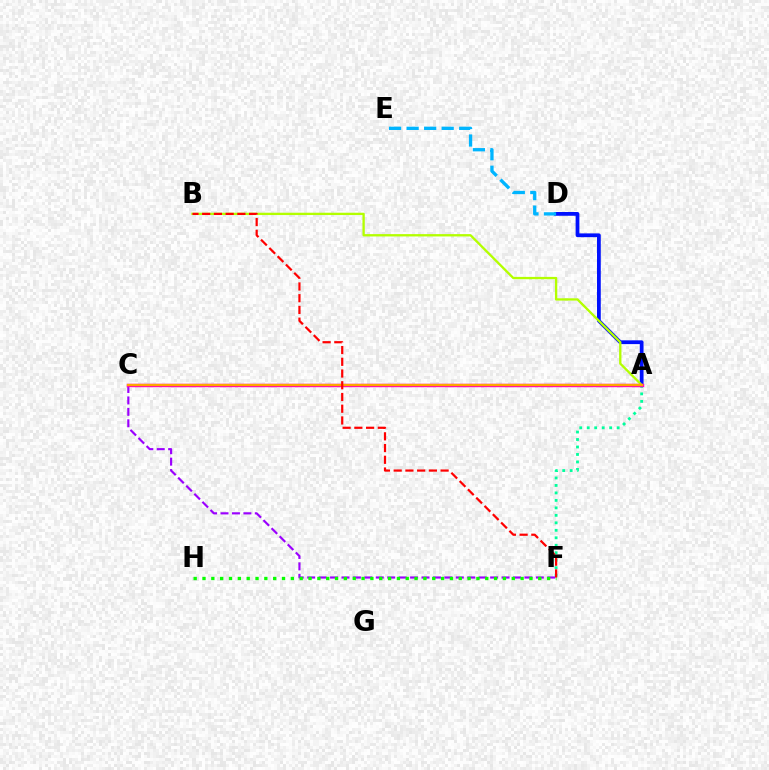{('A', 'D'): [{'color': '#0010ff', 'line_style': 'solid', 'thickness': 2.71}], ('A', 'F'): [{'color': '#00ff9d', 'line_style': 'dotted', 'thickness': 2.03}], ('C', 'F'): [{'color': '#9b00ff', 'line_style': 'dashed', 'thickness': 1.55}], ('A', 'B'): [{'color': '#b3ff00', 'line_style': 'solid', 'thickness': 1.67}], ('F', 'H'): [{'color': '#08ff00', 'line_style': 'dotted', 'thickness': 2.4}], ('A', 'C'): [{'color': '#ff00bd', 'line_style': 'solid', 'thickness': 2.47}, {'color': '#ffa500', 'line_style': 'solid', 'thickness': 1.65}], ('B', 'F'): [{'color': '#ff0000', 'line_style': 'dashed', 'thickness': 1.59}], ('D', 'E'): [{'color': '#00b5ff', 'line_style': 'dashed', 'thickness': 2.38}]}